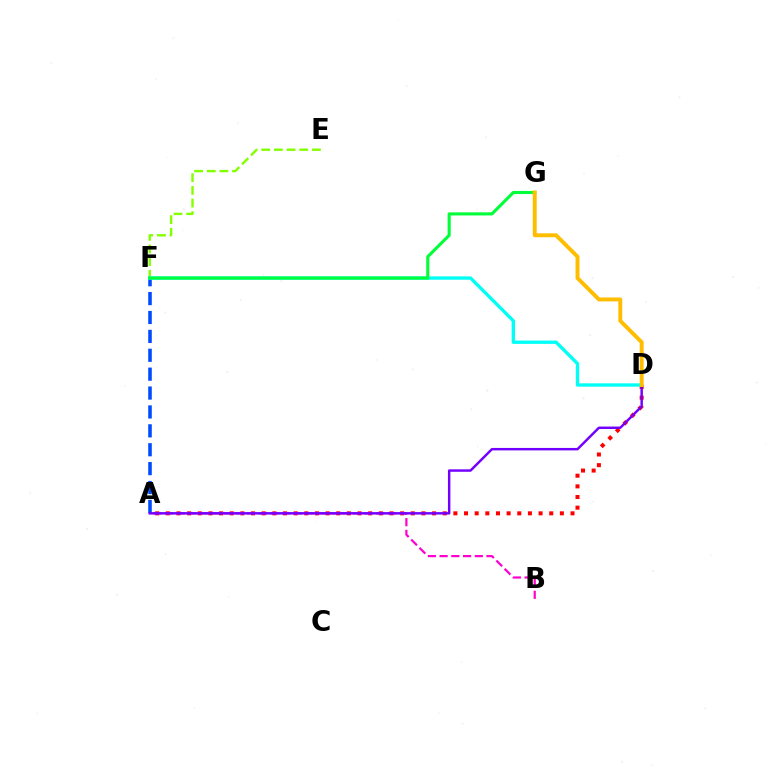{('E', 'F'): [{'color': '#84ff00', 'line_style': 'dashed', 'thickness': 1.72}], ('A', 'D'): [{'color': '#ff0000', 'line_style': 'dotted', 'thickness': 2.89}, {'color': '#7200ff', 'line_style': 'solid', 'thickness': 1.76}], ('A', 'F'): [{'color': '#004bff', 'line_style': 'dashed', 'thickness': 2.57}], ('D', 'F'): [{'color': '#00fff6', 'line_style': 'solid', 'thickness': 2.4}], ('A', 'B'): [{'color': '#ff00cf', 'line_style': 'dashed', 'thickness': 1.59}], ('F', 'G'): [{'color': '#00ff39', 'line_style': 'solid', 'thickness': 2.23}], ('D', 'G'): [{'color': '#ffbd00', 'line_style': 'solid', 'thickness': 2.82}]}